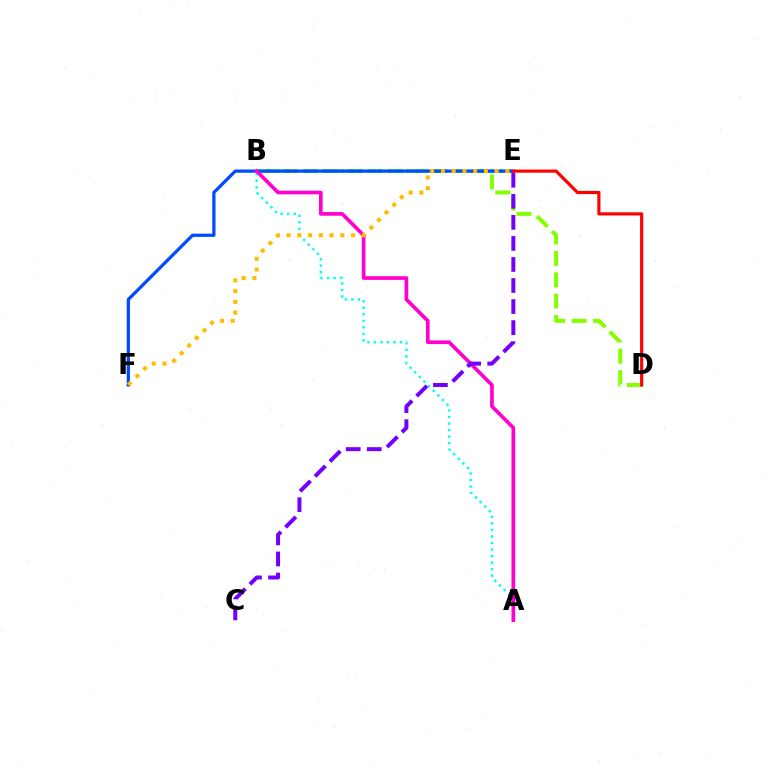{('B', 'D'): [{'color': '#84ff00', 'line_style': 'dashed', 'thickness': 2.9}], ('B', 'E'): [{'color': '#00ff39', 'line_style': 'dotted', 'thickness': 2.53}], ('E', 'F'): [{'color': '#004bff', 'line_style': 'solid', 'thickness': 2.33}, {'color': '#ffbd00', 'line_style': 'dotted', 'thickness': 2.92}], ('A', 'B'): [{'color': '#00fff6', 'line_style': 'dotted', 'thickness': 1.77}, {'color': '#ff00cf', 'line_style': 'solid', 'thickness': 2.64}], ('D', 'E'): [{'color': '#ff0000', 'line_style': 'solid', 'thickness': 2.27}], ('C', 'E'): [{'color': '#7200ff', 'line_style': 'dashed', 'thickness': 2.86}]}